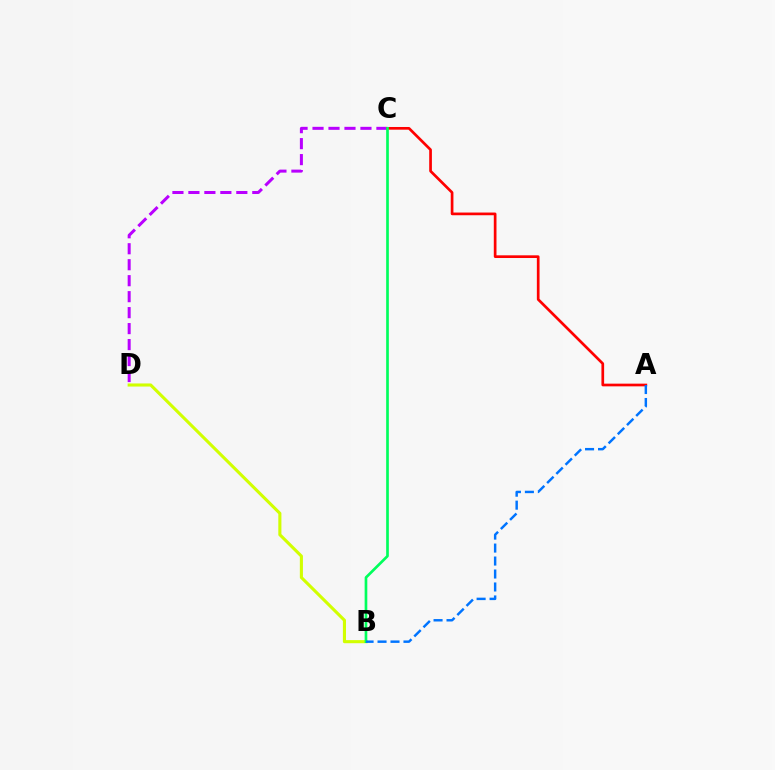{('C', 'D'): [{'color': '#b900ff', 'line_style': 'dashed', 'thickness': 2.17}], ('A', 'C'): [{'color': '#ff0000', 'line_style': 'solid', 'thickness': 1.94}], ('B', 'D'): [{'color': '#d1ff00', 'line_style': 'solid', 'thickness': 2.23}], ('B', 'C'): [{'color': '#00ff5c', 'line_style': 'solid', 'thickness': 1.93}], ('A', 'B'): [{'color': '#0074ff', 'line_style': 'dashed', 'thickness': 1.76}]}